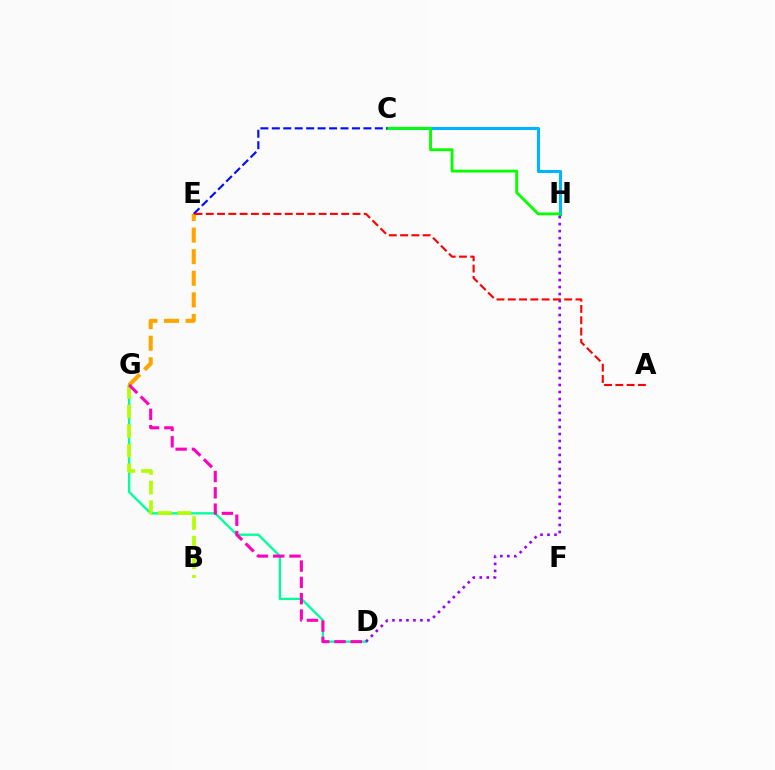{('D', 'G'): [{'color': '#00ff9d', 'line_style': 'solid', 'thickness': 1.69}, {'color': '#ff00bd', 'line_style': 'dashed', 'thickness': 2.22}], ('C', 'H'): [{'color': '#00b5ff', 'line_style': 'solid', 'thickness': 2.2}, {'color': '#08ff00', 'line_style': 'solid', 'thickness': 2.06}], ('E', 'G'): [{'color': '#ffa500', 'line_style': 'dashed', 'thickness': 2.93}], ('B', 'G'): [{'color': '#b3ff00', 'line_style': 'dashed', 'thickness': 2.67}], ('D', 'H'): [{'color': '#9b00ff', 'line_style': 'dotted', 'thickness': 1.9}], ('C', 'E'): [{'color': '#0010ff', 'line_style': 'dashed', 'thickness': 1.56}], ('A', 'E'): [{'color': '#ff0000', 'line_style': 'dashed', 'thickness': 1.53}]}